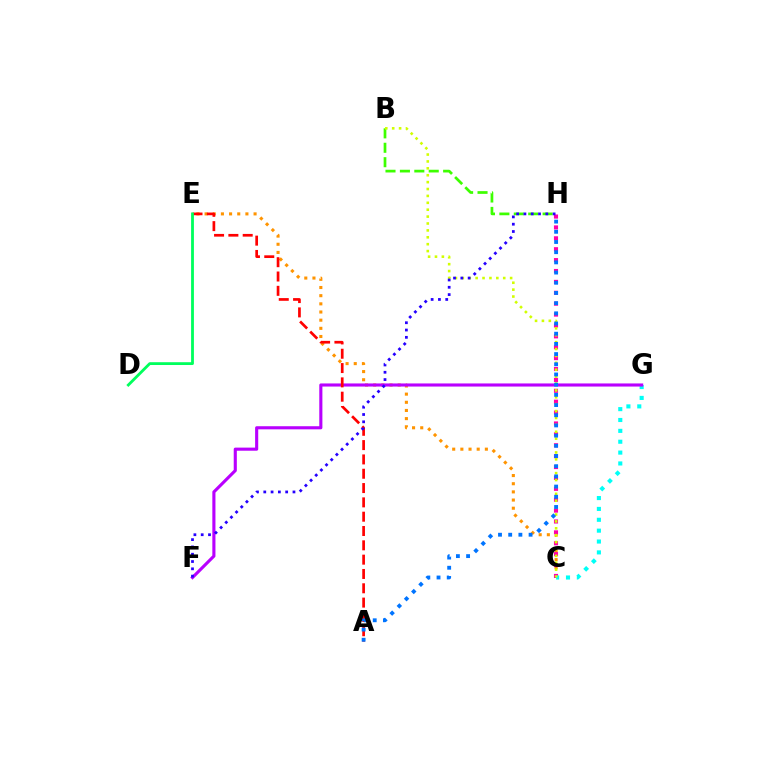{('C', 'E'): [{'color': '#ff9400', 'line_style': 'dotted', 'thickness': 2.22}], ('B', 'H'): [{'color': '#3dff00', 'line_style': 'dashed', 'thickness': 1.96}], ('C', 'H'): [{'color': '#ff00ac', 'line_style': 'dotted', 'thickness': 2.96}], ('C', 'G'): [{'color': '#00fff6', 'line_style': 'dotted', 'thickness': 2.95}], ('F', 'G'): [{'color': '#b900ff', 'line_style': 'solid', 'thickness': 2.24}], ('B', 'C'): [{'color': '#d1ff00', 'line_style': 'dotted', 'thickness': 1.87}], ('A', 'E'): [{'color': '#ff0000', 'line_style': 'dashed', 'thickness': 1.95}], ('F', 'H'): [{'color': '#2500ff', 'line_style': 'dotted', 'thickness': 1.98}], ('D', 'E'): [{'color': '#00ff5c', 'line_style': 'solid', 'thickness': 2.02}], ('A', 'H'): [{'color': '#0074ff', 'line_style': 'dotted', 'thickness': 2.77}]}